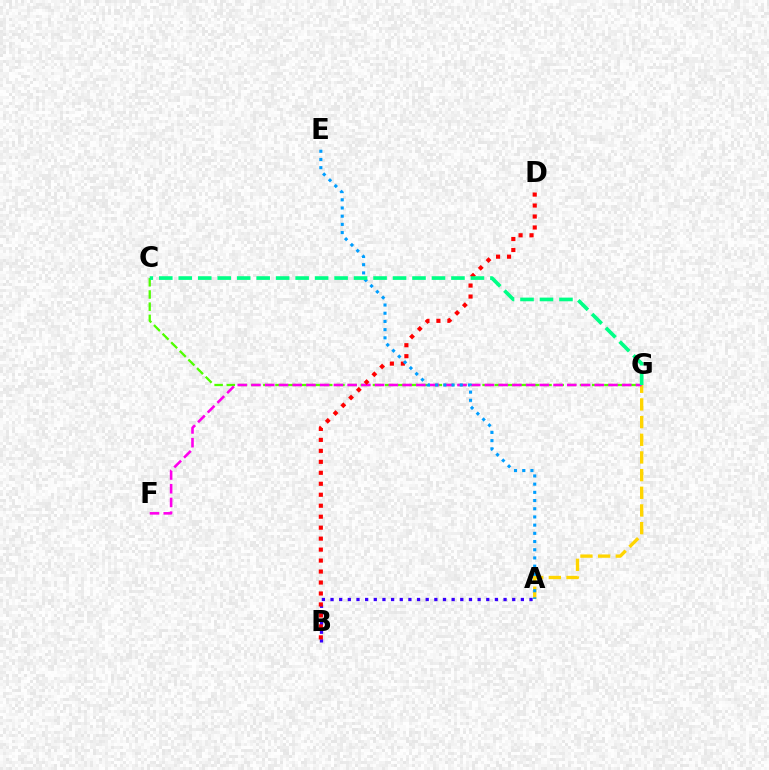{('A', 'B'): [{'color': '#3700ff', 'line_style': 'dotted', 'thickness': 2.35}], ('C', 'G'): [{'color': '#4fff00', 'line_style': 'dashed', 'thickness': 1.65}, {'color': '#00ff86', 'line_style': 'dashed', 'thickness': 2.65}], ('A', 'G'): [{'color': '#ffd500', 'line_style': 'dashed', 'thickness': 2.4}], ('F', 'G'): [{'color': '#ff00ed', 'line_style': 'dashed', 'thickness': 1.87}], ('B', 'D'): [{'color': '#ff0000', 'line_style': 'dotted', 'thickness': 2.98}], ('A', 'E'): [{'color': '#009eff', 'line_style': 'dotted', 'thickness': 2.23}]}